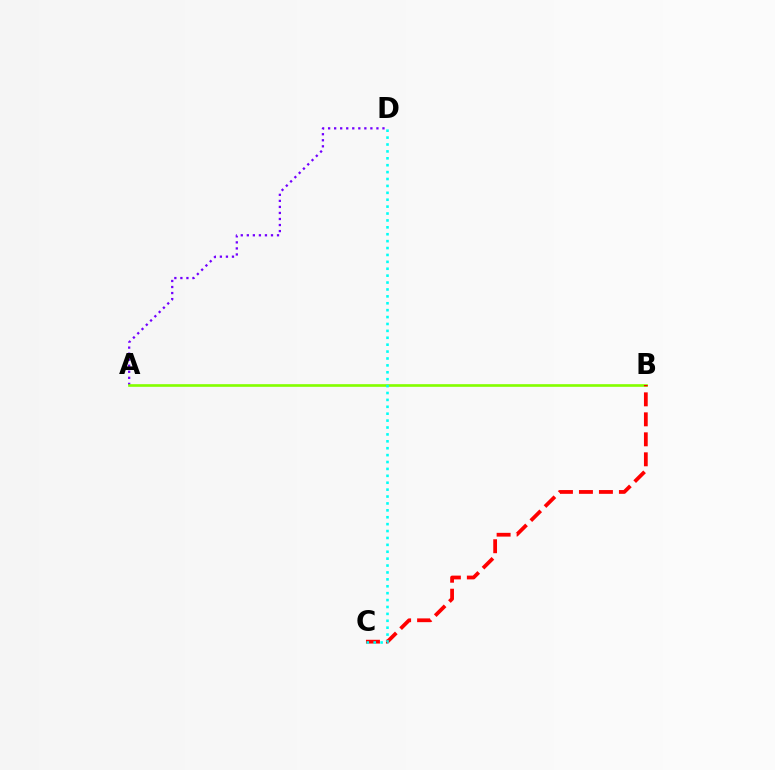{('A', 'D'): [{'color': '#7200ff', 'line_style': 'dotted', 'thickness': 1.64}], ('A', 'B'): [{'color': '#84ff00', 'line_style': 'solid', 'thickness': 1.92}], ('B', 'C'): [{'color': '#ff0000', 'line_style': 'dashed', 'thickness': 2.72}], ('C', 'D'): [{'color': '#00fff6', 'line_style': 'dotted', 'thickness': 1.88}]}